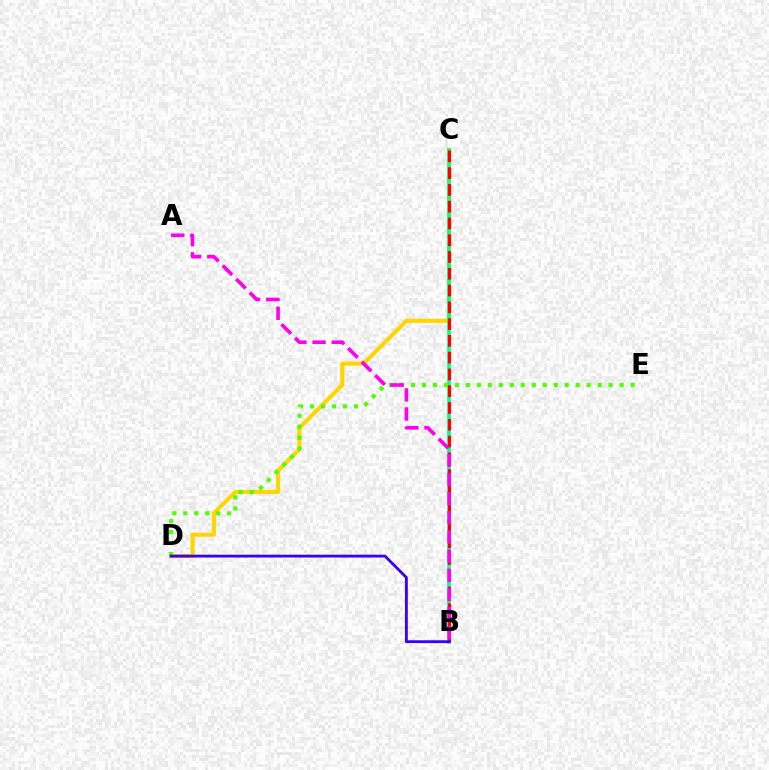{('C', 'D'): [{'color': '#ffd500', 'line_style': 'solid', 'thickness': 2.92}], ('B', 'C'): [{'color': '#009eff', 'line_style': 'dotted', 'thickness': 1.61}, {'color': '#00ff86', 'line_style': 'solid', 'thickness': 2.6}, {'color': '#ff0000', 'line_style': 'dashed', 'thickness': 2.28}], ('D', 'E'): [{'color': '#4fff00', 'line_style': 'dotted', 'thickness': 2.98}], ('B', 'D'): [{'color': '#3700ff', 'line_style': 'solid', 'thickness': 2.03}], ('A', 'B'): [{'color': '#ff00ed', 'line_style': 'dashed', 'thickness': 2.6}]}